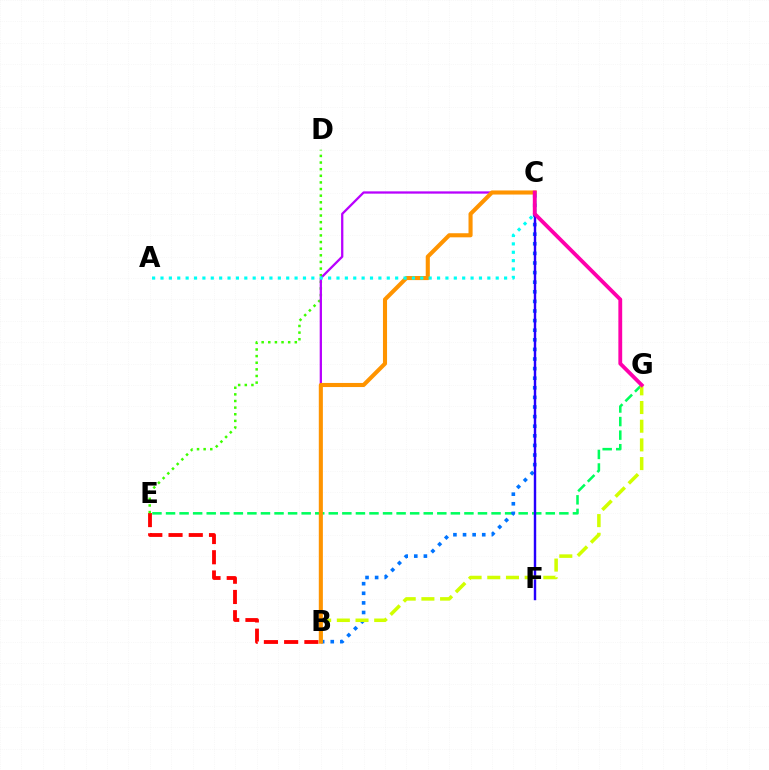{('E', 'G'): [{'color': '#00ff5c', 'line_style': 'dashed', 'thickness': 1.84}], ('B', 'E'): [{'color': '#ff0000', 'line_style': 'dashed', 'thickness': 2.75}], ('D', 'E'): [{'color': '#3dff00', 'line_style': 'dotted', 'thickness': 1.8}], ('B', 'C'): [{'color': '#0074ff', 'line_style': 'dotted', 'thickness': 2.61}, {'color': '#b900ff', 'line_style': 'solid', 'thickness': 1.64}, {'color': '#ff9400', 'line_style': 'solid', 'thickness': 2.94}], ('C', 'F'): [{'color': '#2500ff', 'line_style': 'solid', 'thickness': 1.75}], ('B', 'G'): [{'color': '#d1ff00', 'line_style': 'dashed', 'thickness': 2.54}], ('A', 'C'): [{'color': '#00fff6', 'line_style': 'dotted', 'thickness': 2.28}], ('C', 'G'): [{'color': '#ff00ac', 'line_style': 'solid', 'thickness': 2.75}]}